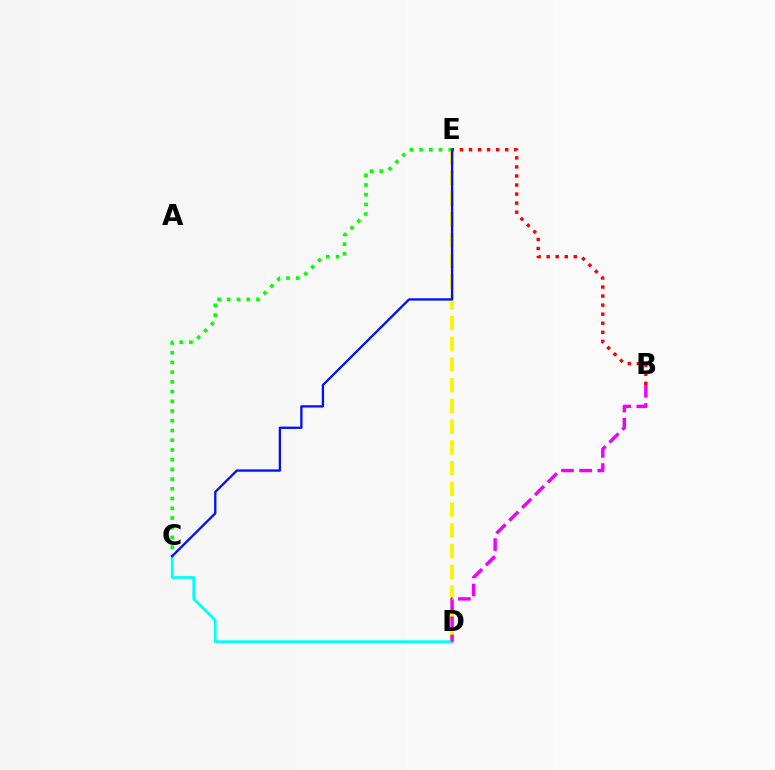{('C', 'D'): [{'color': '#00fff6', 'line_style': 'solid', 'thickness': 1.95}], ('D', 'E'): [{'color': '#fcf500', 'line_style': 'dashed', 'thickness': 2.82}], ('B', 'E'): [{'color': '#ff0000', 'line_style': 'dotted', 'thickness': 2.46}], ('B', 'D'): [{'color': '#ee00ff', 'line_style': 'dashed', 'thickness': 2.46}], ('C', 'E'): [{'color': '#08ff00', 'line_style': 'dotted', 'thickness': 2.64}, {'color': '#0010ff', 'line_style': 'solid', 'thickness': 1.67}]}